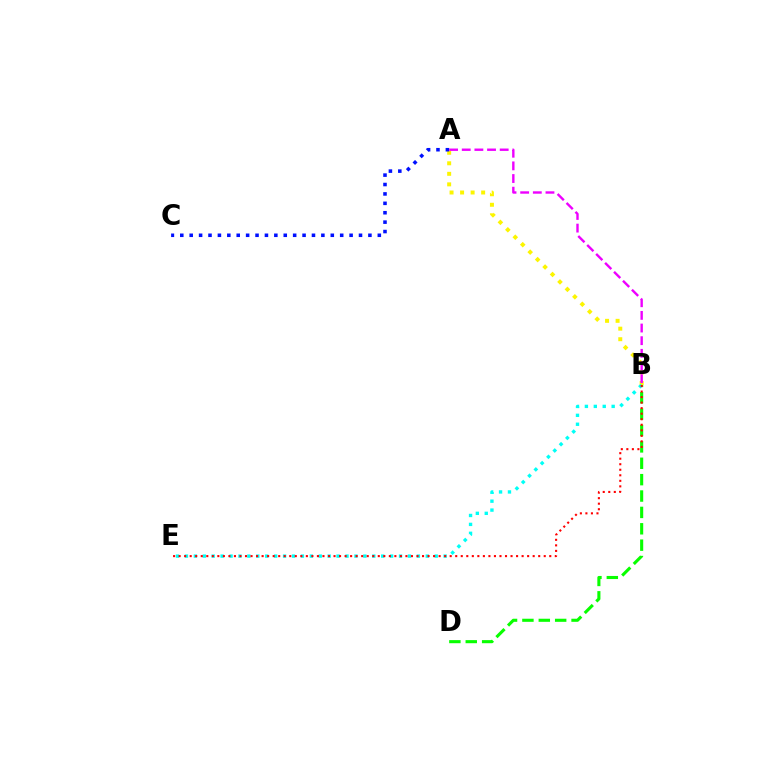{('A', 'B'): [{'color': '#fcf500', 'line_style': 'dotted', 'thickness': 2.86}, {'color': '#ee00ff', 'line_style': 'dashed', 'thickness': 1.72}], ('B', 'D'): [{'color': '#08ff00', 'line_style': 'dashed', 'thickness': 2.23}], ('A', 'C'): [{'color': '#0010ff', 'line_style': 'dotted', 'thickness': 2.56}], ('B', 'E'): [{'color': '#00fff6', 'line_style': 'dotted', 'thickness': 2.42}, {'color': '#ff0000', 'line_style': 'dotted', 'thickness': 1.5}]}